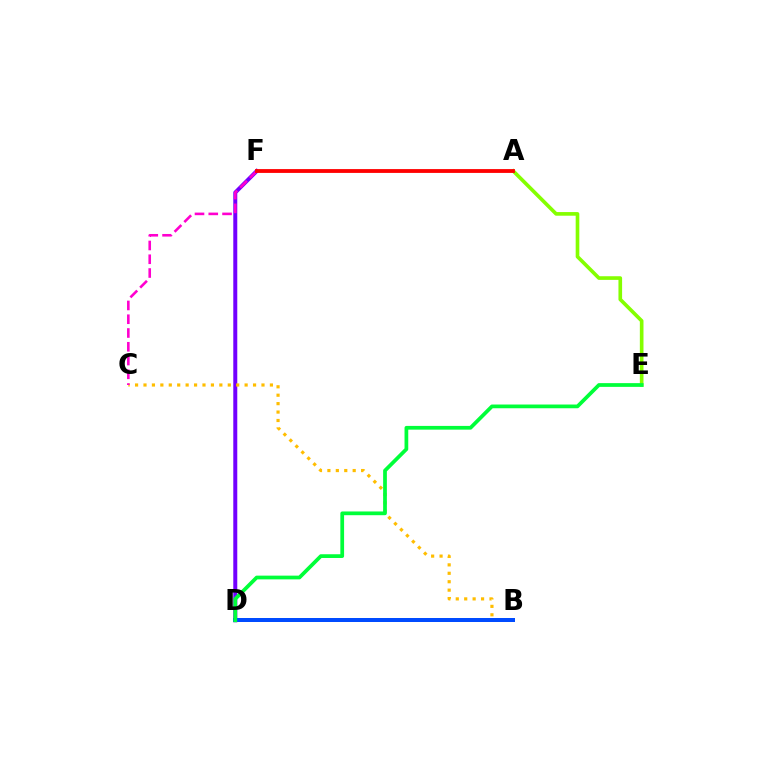{('D', 'F'): [{'color': '#7200ff', 'line_style': 'solid', 'thickness': 2.87}], ('B', 'C'): [{'color': '#ffbd00', 'line_style': 'dotted', 'thickness': 2.29}], ('B', 'D'): [{'color': '#00fff6', 'line_style': 'dashed', 'thickness': 1.95}, {'color': '#004bff', 'line_style': 'solid', 'thickness': 2.88}], ('A', 'E'): [{'color': '#84ff00', 'line_style': 'solid', 'thickness': 2.63}], ('D', 'E'): [{'color': '#00ff39', 'line_style': 'solid', 'thickness': 2.69}], ('C', 'F'): [{'color': '#ff00cf', 'line_style': 'dashed', 'thickness': 1.87}], ('A', 'F'): [{'color': '#ff0000', 'line_style': 'solid', 'thickness': 2.75}]}